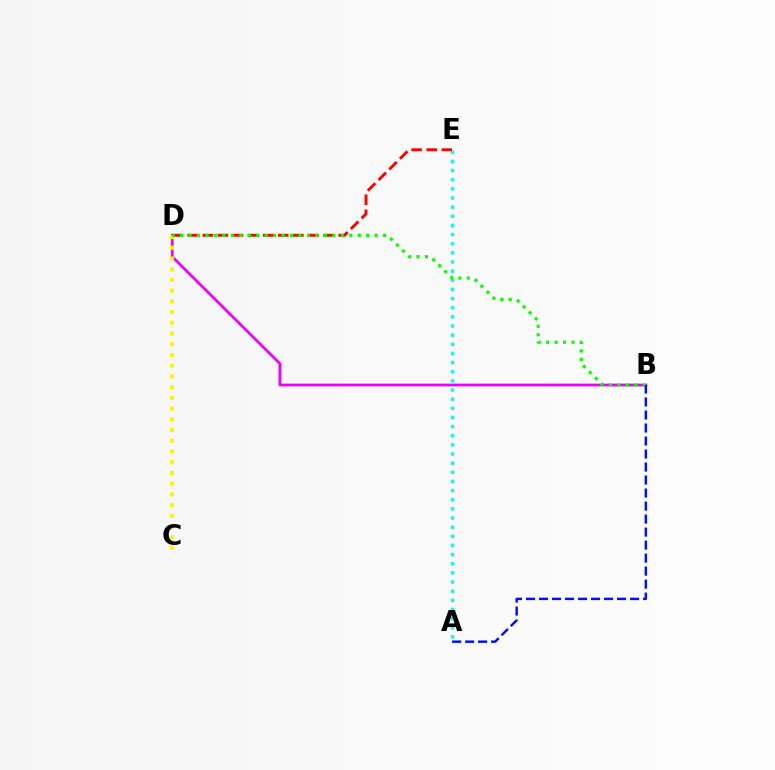{('A', 'E'): [{'color': '#00fff6', 'line_style': 'dotted', 'thickness': 2.48}], ('B', 'D'): [{'color': '#ee00ff', 'line_style': 'solid', 'thickness': 1.97}, {'color': '#08ff00', 'line_style': 'dotted', 'thickness': 2.3}], ('C', 'D'): [{'color': '#fcf500', 'line_style': 'dotted', 'thickness': 2.91}], ('D', 'E'): [{'color': '#ff0000', 'line_style': 'dashed', 'thickness': 2.05}], ('A', 'B'): [{'color': '#0010ff', 'line_style': 'dashed', 'thickness': 1.77}]}